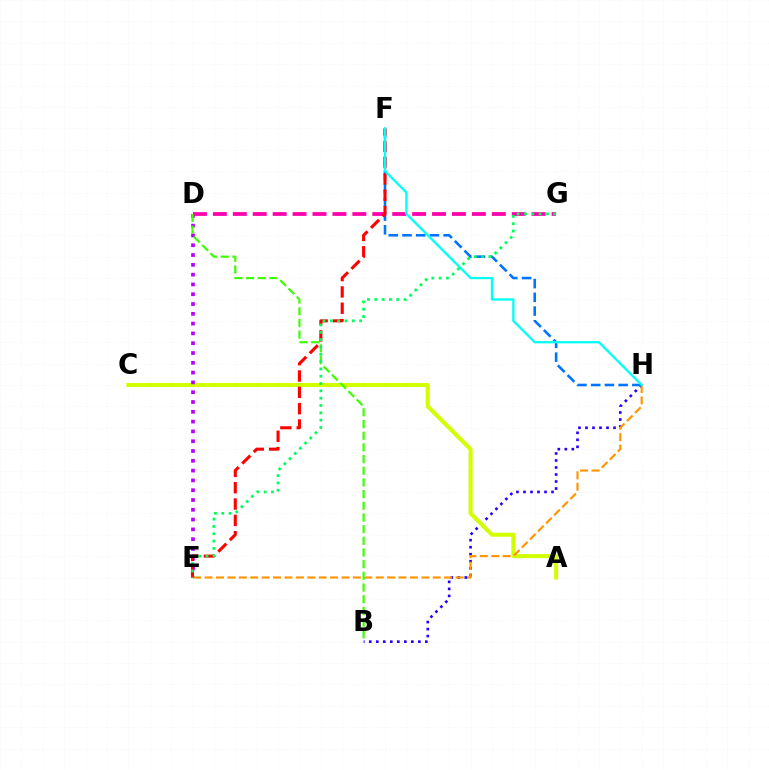{('B', 'H'): [{'color': '#2500ff', 'line_style': 'dotted', 'thickness': 1.9}], ('A', 'C'): [{'color': '#d1ff00', 'line_style': 'solid', 'thickness': 2.92}], ('D', 'E'): [{'color': '#b900ff', 'line_style': 'dotted', 'thickness': 2.66}], ('E', 'H'): [{'color': '#ff9400', 'line_style': 'dashed', 'thickness': 1.55}], ('F', 'H'): [{'color': '#0074ff', 'line_style': 'dashed', 'thickness': 1.87}, {'color': '#00fff6', 'line_style': 'solid', 'thickness': 1.63}], ('D', 'G'): [{'color': '#ff00ac', 'line_style': 'dashed', 'thickness': 2.71}], ('B', 'D'): [{'color': '#3dff00', 'line_style': 'dashed', 'thickness': 1.59}], ('E', 'F'): [{'color': '#ff0000', 'line_style': 'dashed', 'thickness': 2.22}], ('E', 'G'): [{'color': '#00ff5c', 'line_style': 'dotted', 'thickness': 1.99}]}